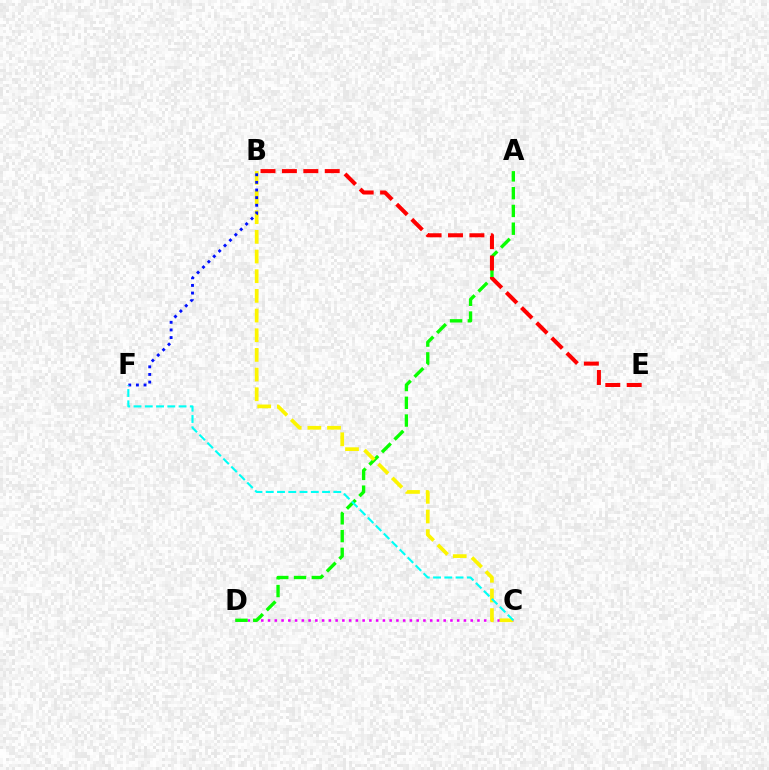{('C', 'D'): [{'color': '#ee00ff', 'line_style': 'dotted', 'thickness': 1.84}], ('A', 'D'): [{'color': '#08ff00', 'line_style': 'dashed', 'thickness': 2.41}], ('B', 'E'): [{'color': '#ff0000', 'line_style': 'dashed', 'thickness': 2.91}], ('B', 'C'): [{'color': '#fcf500', 'line_style': 'dashed', 'thickness': 2.67}], ('B', 'F'): [{'color': '#0010ff', 'line_style': 'dotted', 'thickness': 2.07}], ('C', 'F'): [{'color': '#00fff6', 'line_style': 'dashed', 'thickness': 1.53}]}